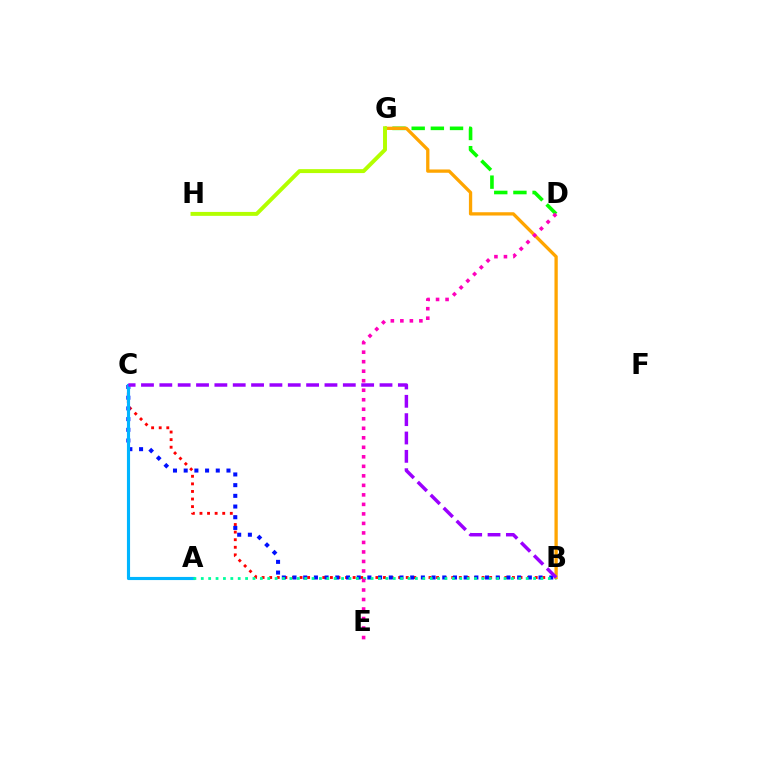{('D', 'G'): [{'color': '#08ff00', 'line_style': 'dashed', 'thickness': 2.6}], ('B', 'C'): [{'color': '#ff0000', 'line_style': 'dotted', 'thickness': 2.06}, {'color': '#0010ff', 'line_style': 'dotted', 'thickness': 2.91}, {'color': '#9b00ff', 'line_style': 'dashed', 'thickness': 2.49}], ('A', 'C'): [{'color': '#00b5ff', 'line_style': 'solid', 'thickness': 2.26}], ('A', 'B'): [{'color': '#00ff9d', 'line_style': 'dotted', 'thickness': 2.01}], ('B', 'G'): [{'color': '#ffa500', 'line_style': 'solid', 'thickness': 2.37}], ('G', 'H'): [{'color': '#b3ff00', 'line_style': 'solid', 'thickness': 2.83}], ('D', 'E'): [{'color': '#ff00bd', 'line_style': 'dotted', 'thickness': 2.58}]}